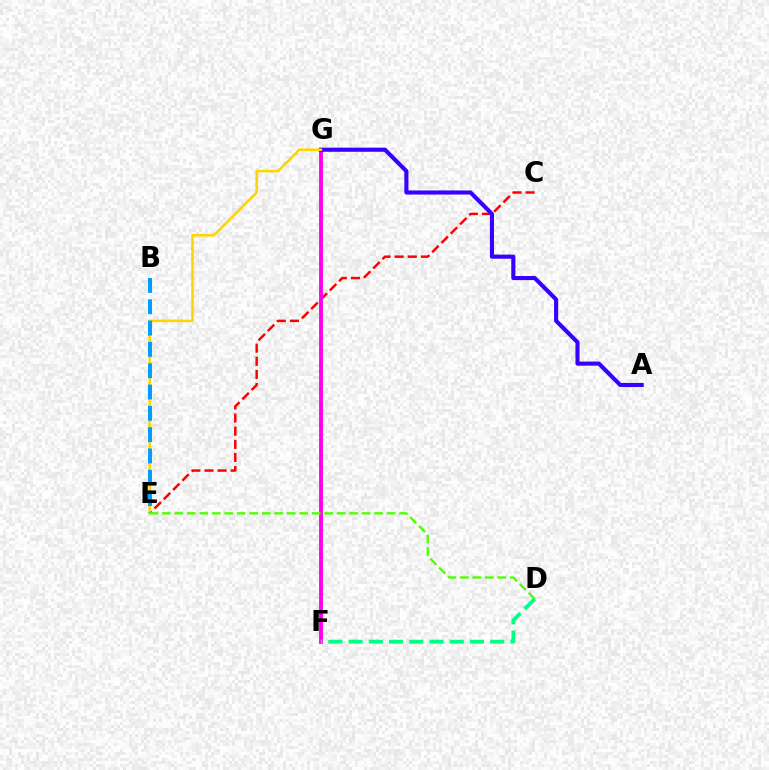{('C', 'E'): [{'color': '#ff0000', 'line_style': 'dashed', 'thickness': 1.78}], ('F', 'G'): [{'color': '#ff00ed', 'line_style': 'solid', 'thickness': 2.77}], ('A', 'G'): [{'color': '#3700ff', 'line_style': 'solid', 'thickness': 2.96}], ('E', 'G'): [{'color': '#ffd500', 'line_style': 'solid', 'thickness': 1.86}], ('B', 'E'): [{'color': '#009eff', 'line_style': 'dashed', 'thickness': 2.9}], ('D', 'E'): [{'color': '#4fff00', 'line_style': 'dashed', 'thickness': 1.7}], ('D', 'F'): [{'color': '#00ff86', 'line_style': 'dashed', 'thickness': 2.75}]}